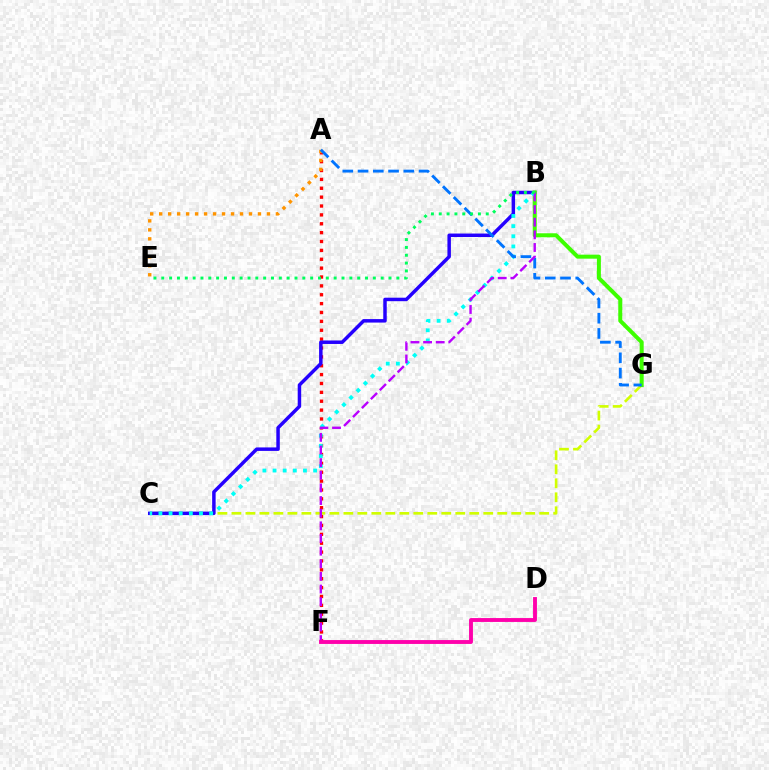{('C', 'G'): [{'color': '#d1ff00', 'line_style': 'dashed', 'thickness': 1.9}], ('A', 'F'): [{'color': '#ff0000', 'line_style': 'dotted', 'thickness': 2.41}], ('B', 'C'): [{'color': '#2500ff', 'line_style': 'solid', 'thickness': 2.51}, {'color': '#00fff6', 'line_style': 'dotted', 'thickness': 2.76}], ('B', 'G'): [{'color': '#3dff00', 'line_style': 'solid', 'thickness': 2.88}], ('A', 'E'): [{'color': '#ff9400', 'line_style': 'dotted', 'thickness': 2.44}], ('A', 'G'): [{'color': '#0074ff', 'line_style': 'dashed', 'thickness': 2.07}], ('B', 'F'): [{'color': '#b900ff', 'line_style': 'dashed', 'thickness': 1.72}], ('B', 'E'): [{'color': '#00ff5c', 'line_style': 'dotted', 'thickness': 2.13}], ('D', 'F'): [{'color': '#ff00ac', 'line_style': 'solid', 'thickness': 2.79}]}